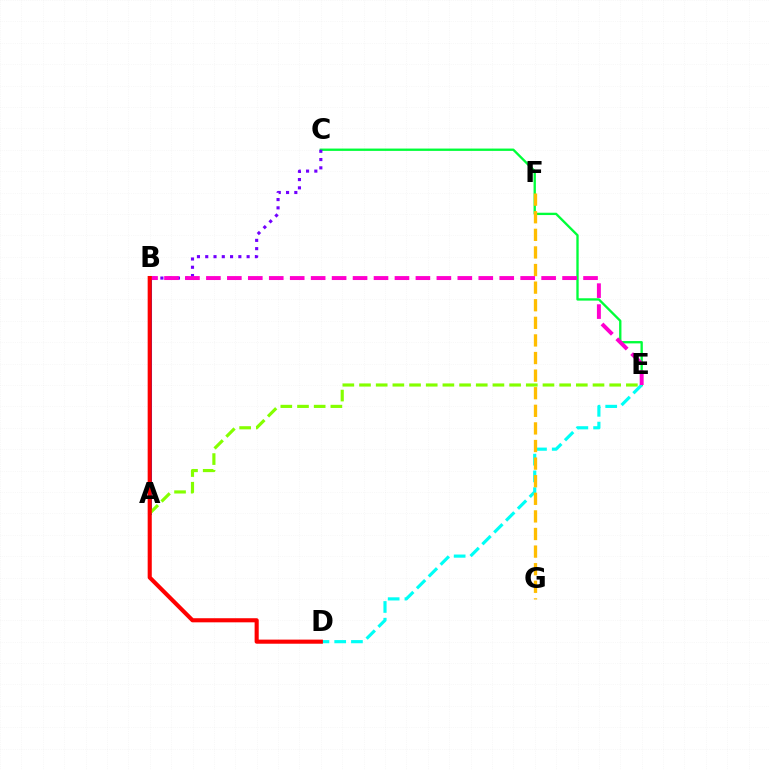{('C', 'E'): [{'color': '#00ff39', 'line_style': 'solid', 'thickness': 1.68}], ('D', 'E'): [{'color': '#00fff6', 'line_style': 'dashed', 'thickness': 2.27}], ('B', 'C'): [{'color': '#7200ff', 'line_style': 'dotted', 'thickness': 2.25}], ('F', 'G'): [{'color': '#ffbd00', 'line_style': 'dashed', 'thickness': 2.39}], ('A', 'B'): [{'color': '#004bff', 'line_style': 'solid', 'thickness': 2.9}], ('B', 'E'): [{'color': '#ff00cf', 'line_style': 'dashed', 'thickness': 2.85}], ('A', 'E'): [{'color': '#84ff00', 'line_style': 'dashed', 'thickness': 2.27}], ('B', 'D'): [{'color': '#ff0000', 'line_style': 'solid', 'thickness': 2.95}]}